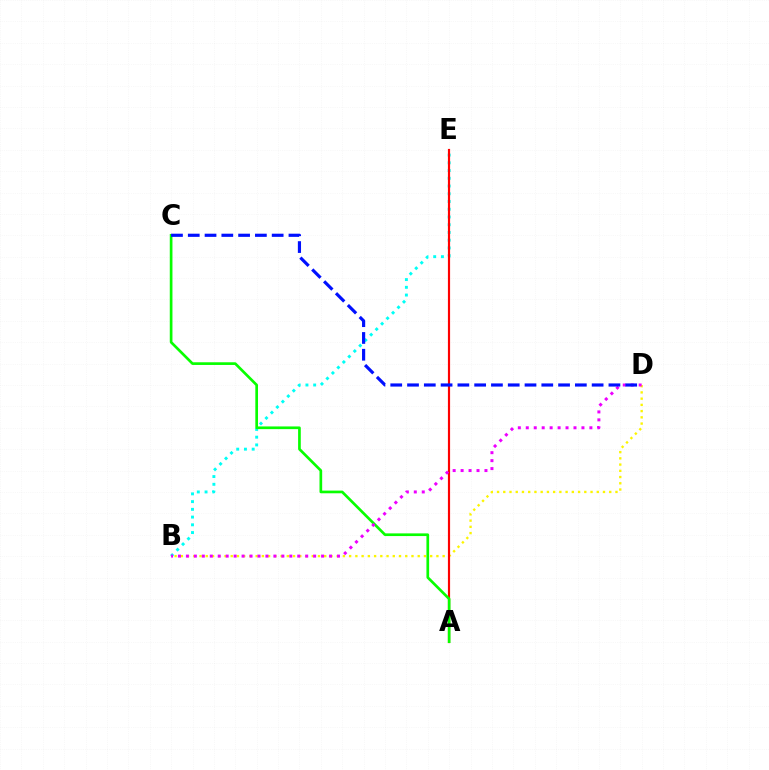{('B', 'E'): [{'color': '#00fff6', 'line_style': 'dotted', 'thickness': 2.1}], ('B', 'D'): [{'color': '#fcf500', 'line_style': 'dotted', 'thickness': 1.69}, {'color': '#ee00ff', 'line_style': 'dotted', 'thickness': 2.16}], ('A', 'E'): [{'color': '#ff0000', 'line_style': 'solid', 'thickness': 1.57}], ('A', 'C'): [{'color': '#08ff00', 'line_style': 'solid', 'thickness': 1.93}], ('C', 'D'): [{'color': '#0010ff', 'line_style': 'dashed', 'thickness': 2.28}]}